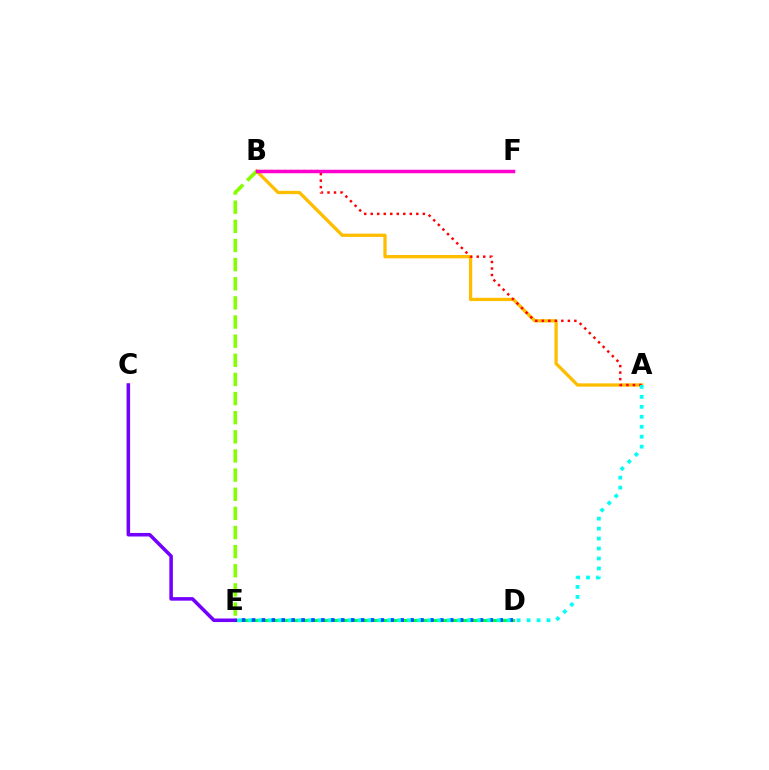{('D', 'E'): [{'color': '#00ff39', 'line_style': 'solid', 'thickness': 2.23}, {'color': '#004bff', 'line_style': 'dotted', 'thickness': 2.69}], ('A', 'B'): [{'color': '#ffbd00', 'line_style': 'solid', 'thickness': 2.37}, {'color': '#ff0000', 'line_style': 'dotted', 'thickness': 1.77}], ('B', 'E'): [{'color': '#84ff00', 'line_style': 'dashed', 'thickness': 2.6}], ('C', 'E'): [{'color': '#7200ff', 'line_style': 'solid', 'thickness': 2.55}], ('B', 'F'): [{'color': '#ff00cf', 'line_style': 'solid', 'thickness': 2.51}], ('A', 'E'): [{'color': '#00fff6', 'line_style': 'dotted', 'thickness': 2.71}]}